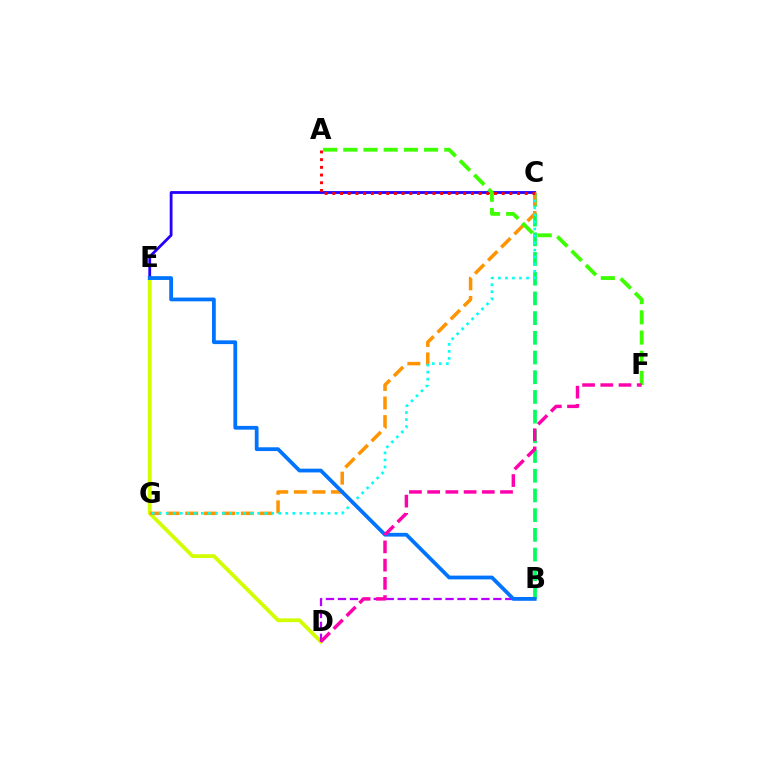{('B', 'C'): [{'color': '#00ff5c', 'line_style': 'dashed', 'thickness': 2.68}], ('D', 'E'): [{'color': '#d1ff00', 'line_style': 'solid', 'thickness': 2.72}], ('B', 'D'): [{'color': '#b900ff', 'line_style': 'dashed', 'thickness': 1.62}], ('C', 'E'): [{'color': '#2500ff', 'line_style': 'solid', 'thickness': 2.02}], ('C', 'G'): [{'color': '#ff9400', 'line_style': 'dashed', 'thickness': 2.52}, {'color': '#00fff6', 'line_style': 'dotted', 'thickness': 1.91}], ('A', 'F'): [{'color': '#3dff00', 'line_style': 'dashed', 'thickness': 2.74}], ('B', 'E'): [{'color': '#0074ff', 'line_style': 'solid', 'thickness': 2.71}], ('A', 'C'): [{'color': '#ff0000', 'line_style': 'dotted', 'thickness': 2.09}], ('D', 'F'): [{'color': '#ff00ac', 'line_style': 'dashed', 'thickness': 2.47}]}